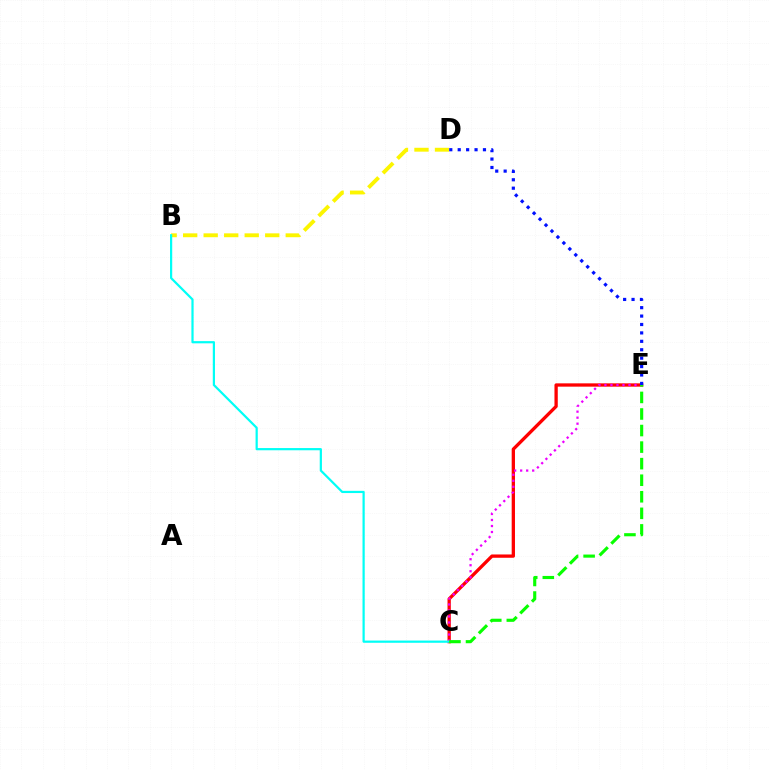{('B', 'D'): [{'color': '#fcf500', 'line_style': 'dashed', 'thickness': 2.79}], ('C', 'E'): [{'color': '#ff0000', 'line_style': 'solid', 'thickness': 2.38}, {'color': '#ee00ff', 'line_style': 'dotted', 'thickness': 1.63}, {'color': '#08ff00', 'line_style': 'dashed', 'thickness': 2.25}], ('B', 'C'): [{'color': '#00fff6', 'line_style': 'solid', 'thickness': 1.59}], ('D', 'E'): [{'color': '#0010ff', 'line_style': 'dotted', 'thickness': 2.29}]}